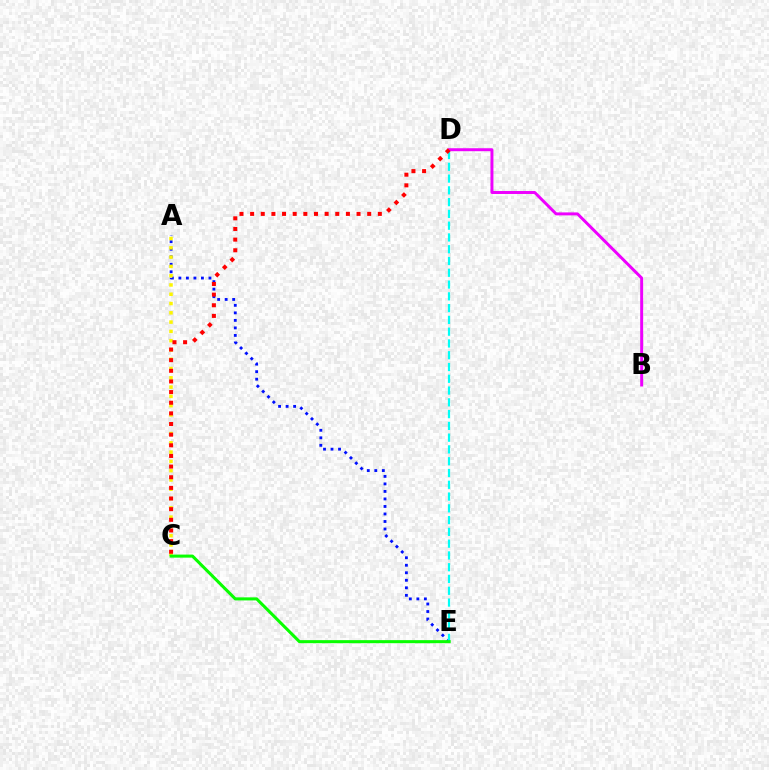{('A', 'E'): [{'color': '#0010ff', 'line_style': 'dotted', 'thickness': 2.04}], ('D', 'E'): [{'color': '#00fff6', 'line_style': 'dashed', 'thickness': 1.6}], ('A', 'C'): [{'color': '#fcf500', 'line_style': 'dotted', 'thickness': 2.52}], ('B', 'D'): [{'color': '#ee00ff', 'line_style': 'solid', 'thickness': 2.13}], ('C', 'E'): [{'color': '#08ff00', 'line_style': 'solid', 'thickness': 2.2}], ('C', 'D'): [{'color': '#ff0000', 'line_style': 'dotted', 'thickness': 2.89}]}